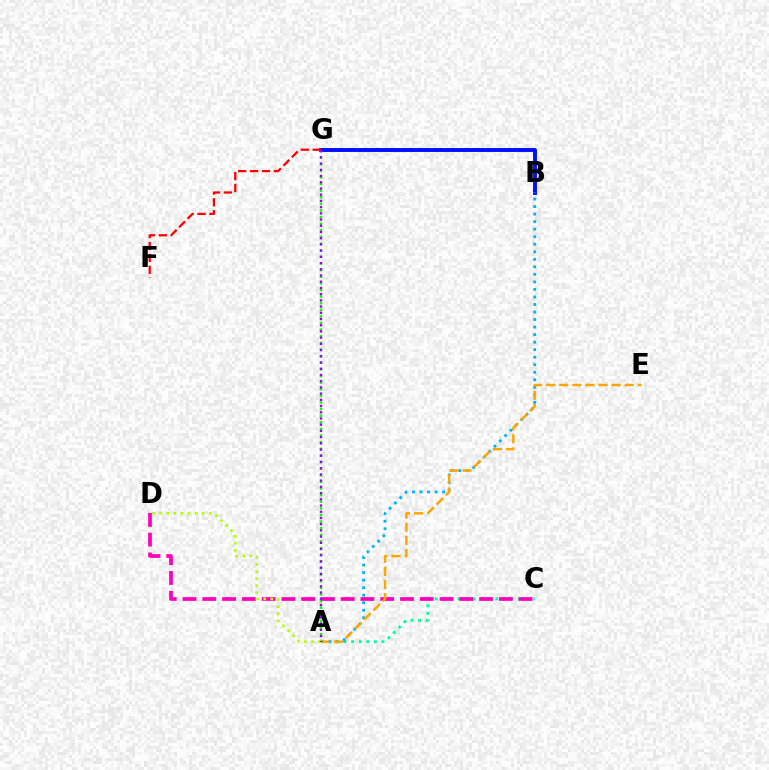{('B', 'G'): [{'color': '#0010ff', 'line_style': 'solid', 'thickness': 2.82}], ('A', 'C'): [{'color': '#00ff9d', 'line_style': 'dotted', 'thickness': 2.06}], ('A', 'G'): [{'color': '#08ff00', 'line_style': 'dotted', 'thickness': 1.8}, {'color': '#9b00ff', 'line_style': 'dotted', 'thickness': 1.69}], ('A', 'B'): [{'color': '#00b5ff', 'line_style': 'dotted', 'thickness': 2.05}], ('C', 'D'): [{'color': '#ff00bd', 'line_style': 'dashed', 'thickness': 2.69}], ('F', 'G'): [{'color': '#ff0000', 'line_style': 'dashed', 'thickness': 1.62}], ('A', 'E'): [{'color': '#ffa500', 'line_style': 'dashed', 'thickness': 1.78}], ('A', 'D'): [{'color': '#b3ff00', 'line_style': 'dotted', 'thickness': 1.93}]}